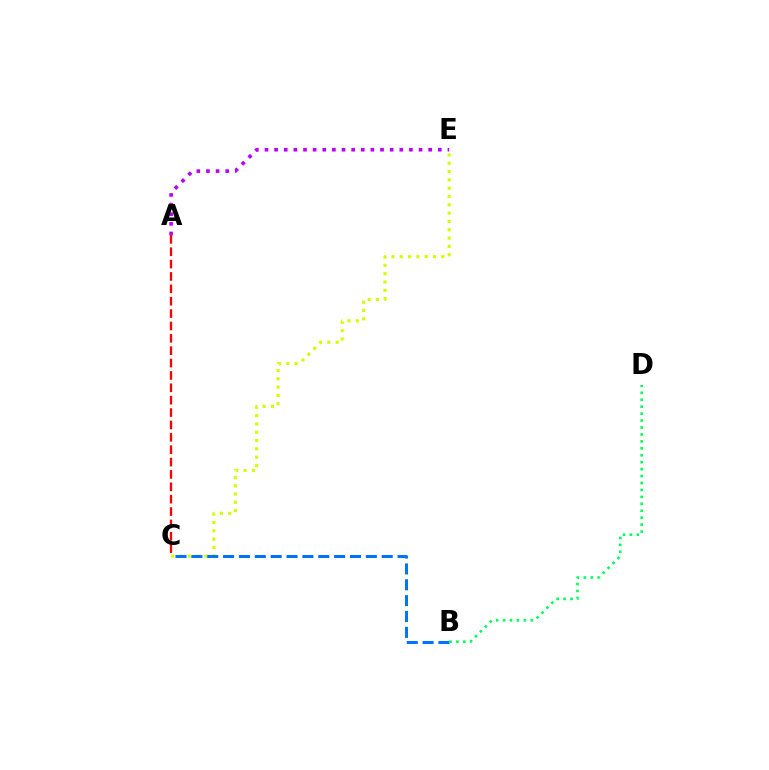{('A', 'C'): [{'color': '#ff0000', 'line_style': 'dashed', 'thickness': 1.68}], ('C', 'E'): [{'color': '#d1ff00', 'line_style': 'dotted', 'thickness': 2.26}], ('B', 'C'): [{'color': '#0074ff', 'line_style': 'dashed', 'thickness': 2.15}], ('B', 'D'): [{'color': '#00ff5c', 'line_style': 'dotted', 'thickness': 1.89}], ('A', 'E'): [{'color': '#b900ff', 'line_style': 'dotted', 'thickness': 2.62}]}